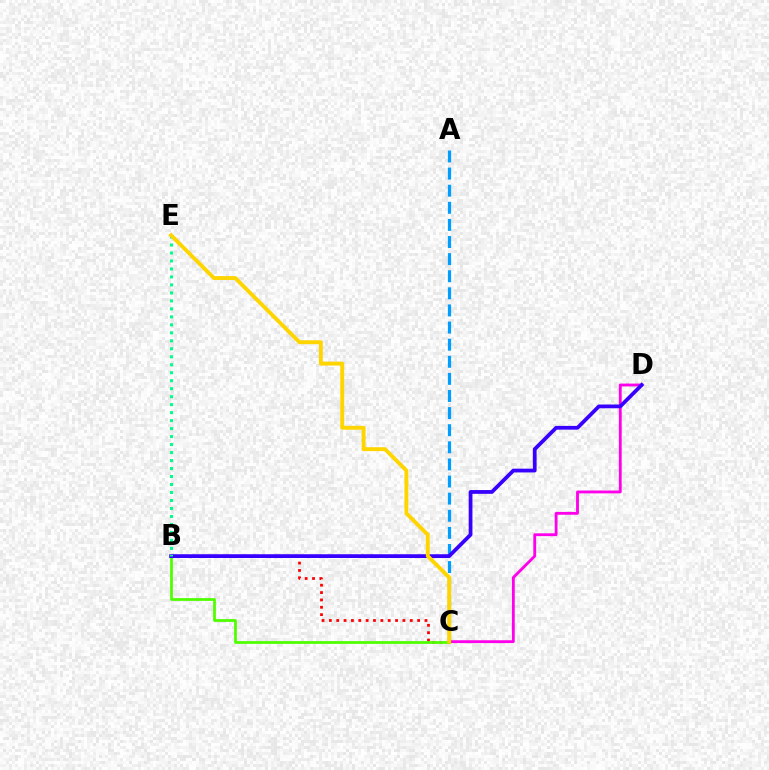{('A', 'C'): [{'color': '#009eff', 'line_style': 'dashed', 'thickness': 2.32}], ('C', 'D'): [{'color': '#ff00ed', 'line_style': 'solid', 'thickness': 2.05}], ('B', 'C'): [{'color': '#ff0000', 'line_style': 'dotted', 'thickness': 2.0}, {'color': '#4fff00', 'line_style': 'solid', 'thickness': 1.99}], ('B', 'D'): [{'color': '#3700ff', 'line_style': 'solid', 'thickness': 2.71}], ('B', 'E'): [{'color': '#00ff86', 'line_style': 'dotted', 'thickness': 2.17}], ('C', 'E'): [{'color': '#ffd500', 'line_style': 'solid', 'thickness': 2.81}]}